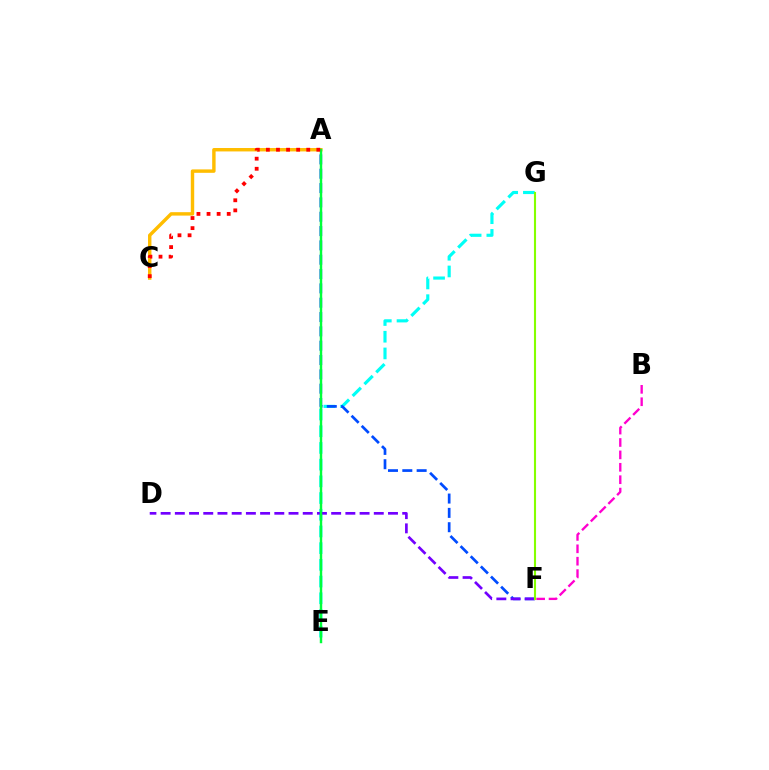{('E', 'G'): [{'color': '#00fff6', 'line_style': 'dashed', 'thickness': 2.27}], ('A', 'F'): [{'color': '#004bff', 'line_style': 'dashed', 'thickness': 1.95}], ('A', 'C'): [{'color': '#ffbd00', 'line_style': 'solid', 'thickness': 2.46}, {'color': '#ff0000', 'line_style': 'dotted', 'thickness': 2.74}], ('D', 'F'): [{'color': '#7200ff', 'line_style': 'dashed', 'thickness': 1.93}], ('B', 'F'): [{'color': '#ff00cf', 'line_style': 'dashed', 'thickness': 1.69}], ('A', 'E'): [{'color': '#00ff39', 'line_style': 'solid', 'thickness': 1.76}], ('F', 'G'): [{'color': '#84ff00', 'line_style': 'solid', 'thickness': 1.52}]}